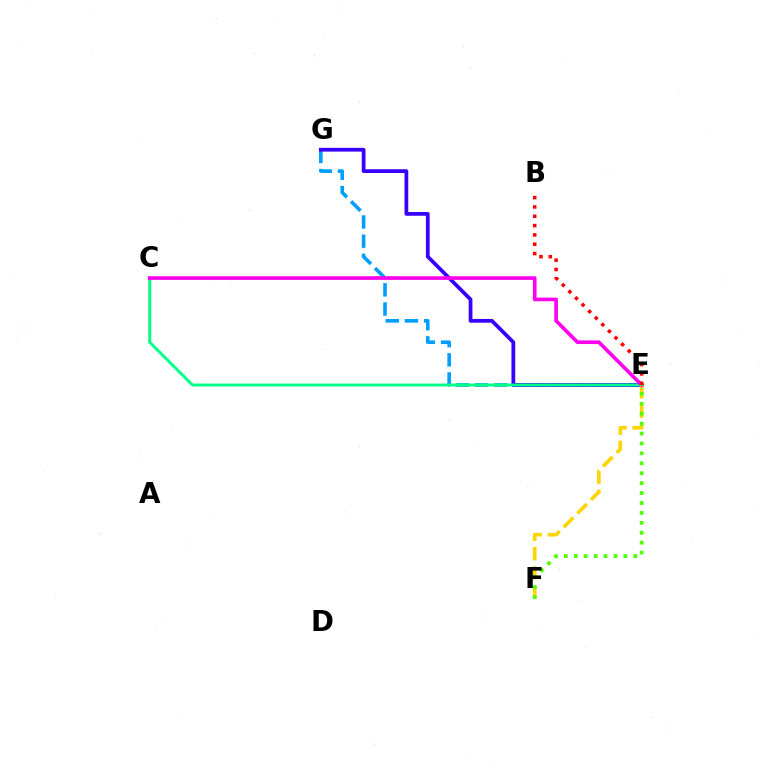{('E', 'G'): [{'color': '#009eff', 'line_style': 'dashed', 'thickness': 2.6}, {'color': '#3700ff', 'line_style': 'solid', 'thickness': 2.71}], ('C', 'E'): [{'color': '#00ff86', 'line_style': 'solid', 'thickness': 2.09}, {'color': '#ff00ed', 'line_style': 'solid', 'thickness': 2.62}], ('E', 'F'): [{'color': '#ffd500', 'line_style': 'dashed', 'thickness': 2.62}, {'color': '#4fff00', 'line_style': 'dotted', 'thickness': 2.69}], ('B', 'E'): [{'color': '#ff0000', 'line_style': 'dotted', 'thickness': 2.53}]}